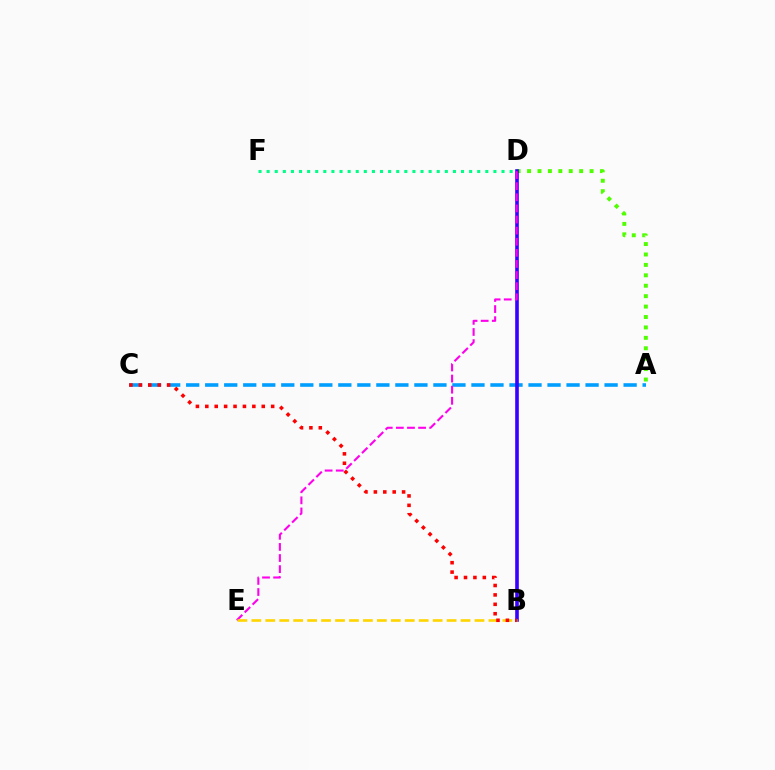{('A', 'C'): [{'color': '#009eff', 'line_style': 'dashed', 'thickness': 2.58}], ('A', 'D'): [{'color': '#4fff00', 'line_style': 'dotted', 'thickness': 2.83}], ('B', 'D'): [{'color': '#3700ff', 'line_style': 'solid', 'thickness': 2.6}], ('D', 'E'): [{'color': '#ff00ed', 'line_style': 'dashed', 'thickness': 1.51}], ('D', 'F'): [{'color': '#00ff86', 'line_style': 'dotted', 'thickness': 2.2}], ('B', 'E'): [{'color': '#ffd500', 'line_style': 'dashed', 'thickness': 1.89}], ('B', 'C'): [{'color': '#ff0000', 'line_style': 'dotted', 'thickness': 2.56}]}